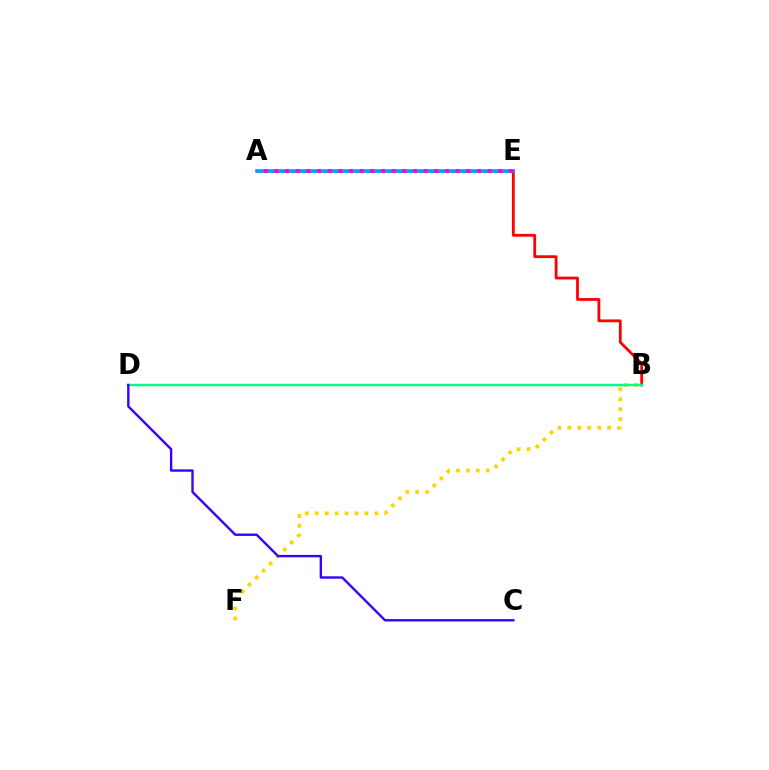{('B', 'F'): [{'color': '#ffd500', 'line_style': 'dotted', 'thickness': 2.7}], ('A', 'E'): [{'color': '#4fff00', 'line_style': 'solid', 'thickness': 2.02}, {'color': '#009eff', 'line_style': 'solid', 'thickness': 2.58}, {'color': '#ff00ed', 'line_style': 'dotted', 'thickness': 2.9}], ('B', 'E'): [{'color': '#ff0000', 'line_style': 'solid', 'thickness': 2.01}], ('B', 'D'): [{'color': '#00ff86', 'line_style': 'solid', 'thickness': 1.79}], ('C', 'D'): [{'color': '#3700ff', 'line_style': 'solid', 'thickness': 1.71}]}